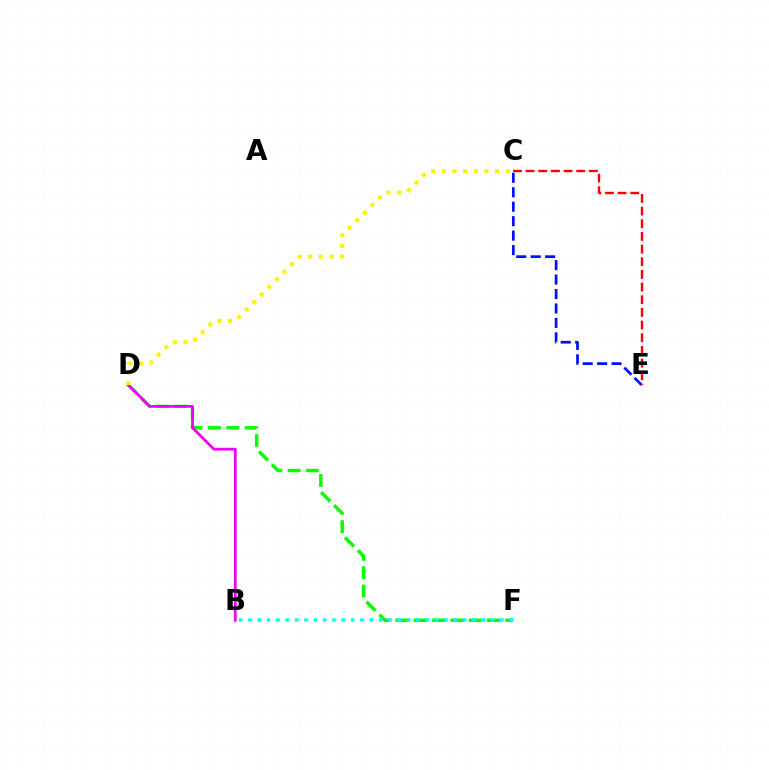{('D', 'F'): [{'color': '#08ff00', 'line_style': 'dashed', 'thickness': 2.49}], ('B', 'D'): [{'color': '#ee00ff', 'line_style': 'solid', 'thickness': 1.98}], ('C', 'E'): [{'color': '#0010ff', 'line_style': 'dashed', 'thickness': 1.96}, {'color': '#ff0000', 'line_style': 'dashed', 'thickness': 1.72}], ('B', 'F'): [{'color': '#00fff6', 'line_style': 'dotted', 'thickness': 2.54}], ('C', 'D'): [{'color': '#fcf500', 'line_style': 'dotted', 'thickness': 2.9}]}